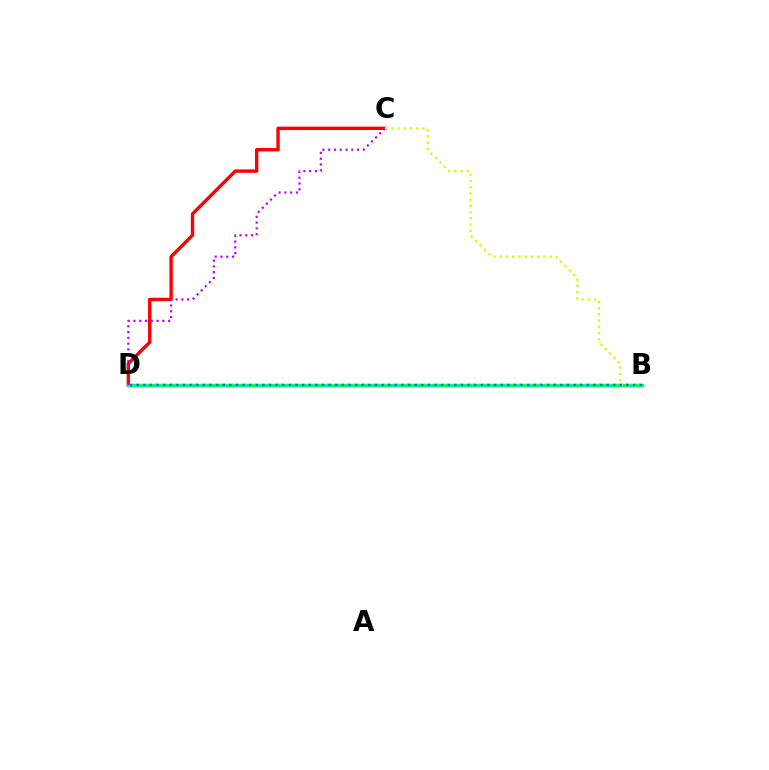{('C', 'D'): [{'color': '#ff0000', 'line_style': 'solid', 'thickness': 2.43}, {'color': '#b900ff', 'line_style': 'dotted', 'thickness': 1.57}], ('B', 'D'): [{'color': '#00ff5c', 'line_style': 'solid', 'thickness': 2.5}, {'color': '#0074ff', 'line_style': 'dotted', 'thickness': 1.8}], ('B', 'C'): [{'color': '#d1ff00', 'line_style': 'dotted', 'thickness': 1.69}]}